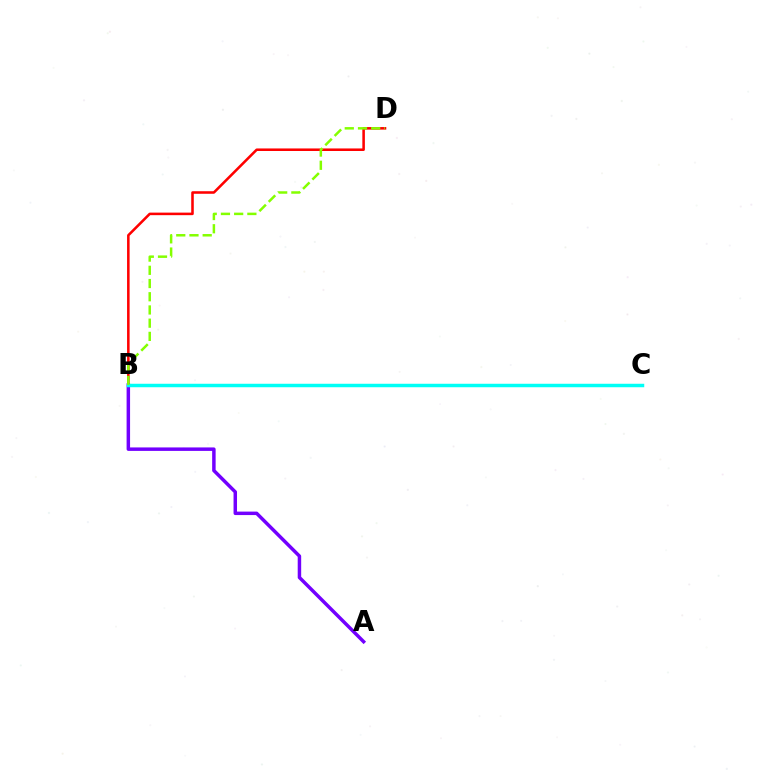{('B', 'D'): [{'color': '#ff0000', 'line_style': 'solid', 'thickness': 1.84}, {'color': '#84ff00', 'line_style': 'dashed', 'thickness': 1.8}], ('A', 'B'): [{'color': '#7200ff', 'line_style': 'solid', 'thickness': 2.5}], ('B', 'C'): [{'color': '#00fff6', 'line_style': 'solid', 'thickness': 2.5}]}